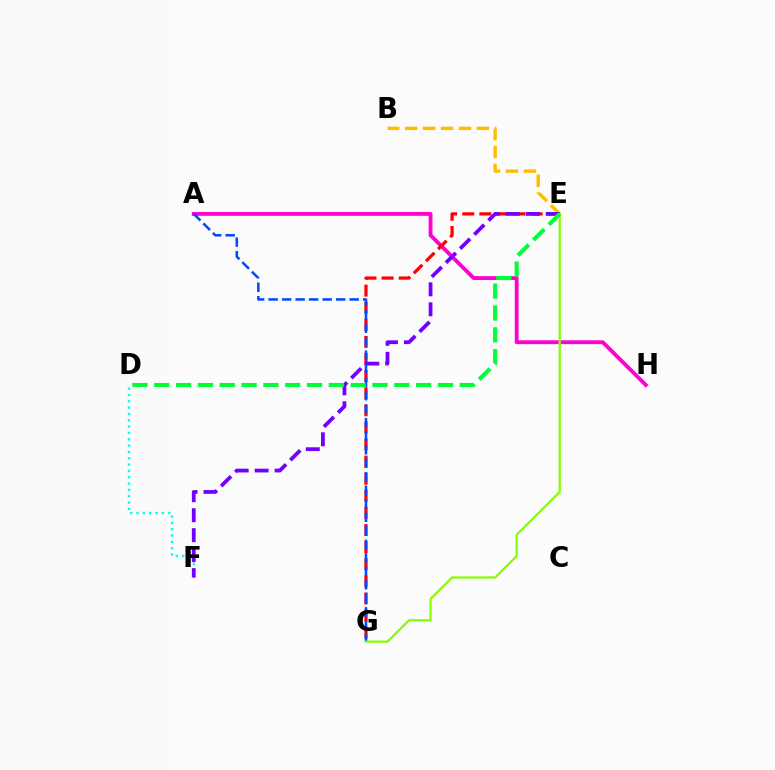{('B', 'E'): [{'color': '#ffbd00', 'line_style': 'dashed', 'thickness': 2.44}], ('D', 'F'): [{'color': '#00fff6', 'line_style': 'dotted', 'thickness': 1.72}], ('A', 'H'): [{'color': '#ff00cf', 'line_style': 'solid', 'thickness': 2.78}], ('E', 'G'): [{'color': '#ff0000', 'line_style': 'dashed', 'thickness': 2.32}, {'color': '#84ff00', 'line_style': 'solid', 'thickness': 1.62}], ('E', 'F'): [{'color': '#7200ff', 'line_style': 'dashed', 'thickness': 2.72}], ('A', 'G'): [{'color': '#004bff', 'line_style': 'dashed', 'thickness': 1.84}], ('D', 'E'): [{'color': '#00ff39', 'line_style': 'dashed', 'thickness': 2.96}]}